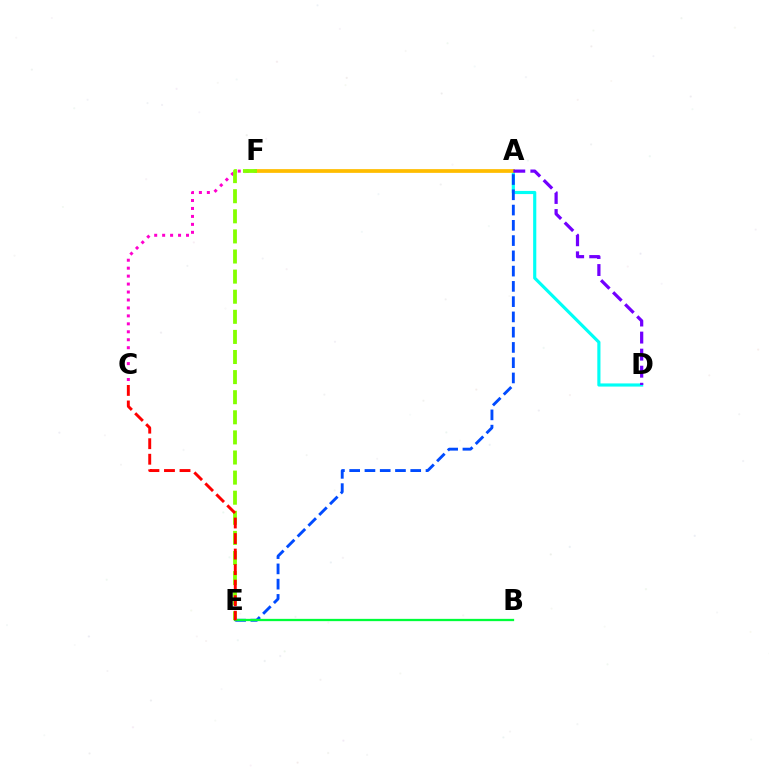{('C', 'F'): [{'color': '#ff00cf', 'line_style': 'dotted', 'thickness': 2.16}], ('A', 'D'): [{'color': '#00fff6', 'line_style': 'solid', 'thickness': 2.27}, {'color': '#7200ff', 'line_style': 'dashed', 'thickness': 2.32}], ('A', 'E'): [{'color': '#004bff', 'line_style': 'dashed', 'thickness': 2.07}], ('B', 'E'): [{'color': '#00ff39', 'line_style': 'solid', 'thickness': 1.65}], ('A', 'F'): [{'color': '#ffbd00', 'line_style': 'solid', 'thickness': 2.7}], ('E', 'F'): [{'color': '#84ff00', 'line_style': 'dashed', 'thickness': 2.73}], ('C', 'E'): [{'color': '#ff0000', 'line_style': 'dashed', 'thickness': 2.11}]}